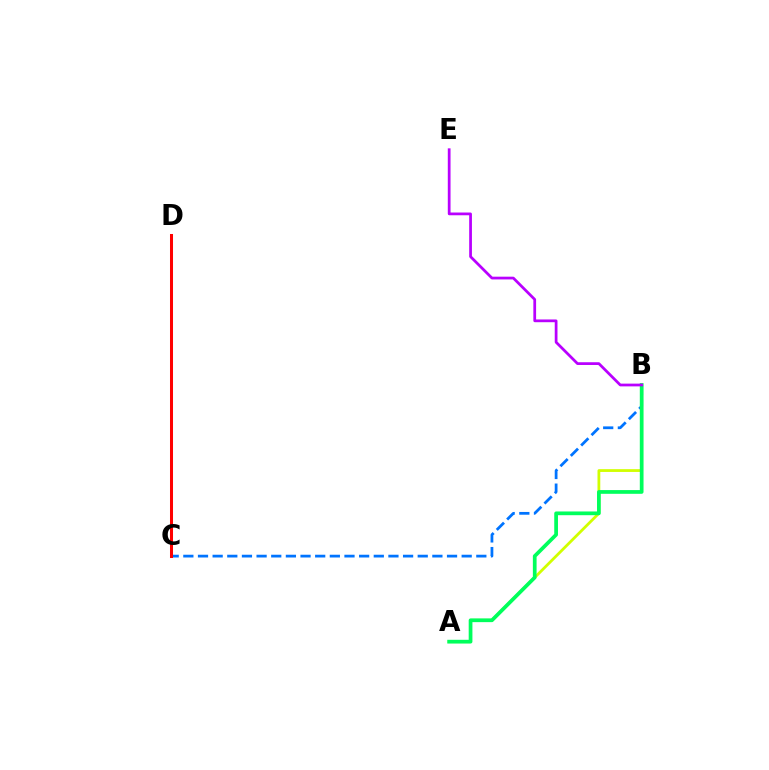{('B', 'C'): [{'color': '#0074ff', 'line_style': 'dashed', 'thickness': 1.99}], ('A', 'B'): [{'color': '#d1ff00', 'line_style': 'solid', 'thickness': 2.0}, {'color': '#00ff5c', 'line_style': 'solid', 'thickness': 2.68}], ('C', 'D'): [{'color': '#ff0000', 'line_style': 'solid', 'thickness': 2.18}], ('B', 'E'): [{'color': '#b900ff', 'line_style': 'solid', 'thickness': 1.98}]}